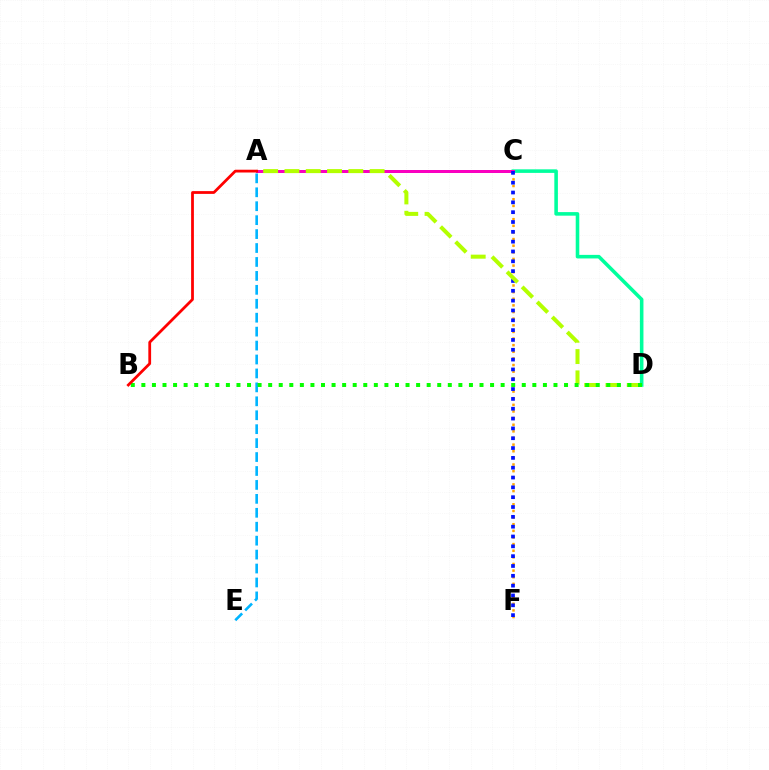{('C', 'D'): [{'color': '#00ff9d', 'line_style': 'solid', 'thickness': 2.57}], ('A', 'C'): [{'color': '#9b00ff', 'line_style': 'solid', 'thickness': 2.09}, {'color': '#ff00bd', 'line_style': 'solid', 'thickness': 2.05}], ('A', 'E'): [{'color': '#00b5ff', 'line_style': 'dashed', 'thickness': 1.89}], ('C', 'F'): [{'color': '#ffa500', 'line_style': 'dotted', 'thickness': 1.8}, {'color': '#0010ff', 'line_style': 'dotted', 'thickness': 2.67}], ('A', 'D'): [{'color': '#b3ff00', 'line_style': 'dashed', 'thickness': 2.89}], ('B', 'D'): [{'color': '#08ff00', 'line_style': 'dotted', 'thickness': 2.87}], ('A', 'B'): [{'color': '#ff0000', 'line_style': 'solid', 'thickness': 2.0}]}